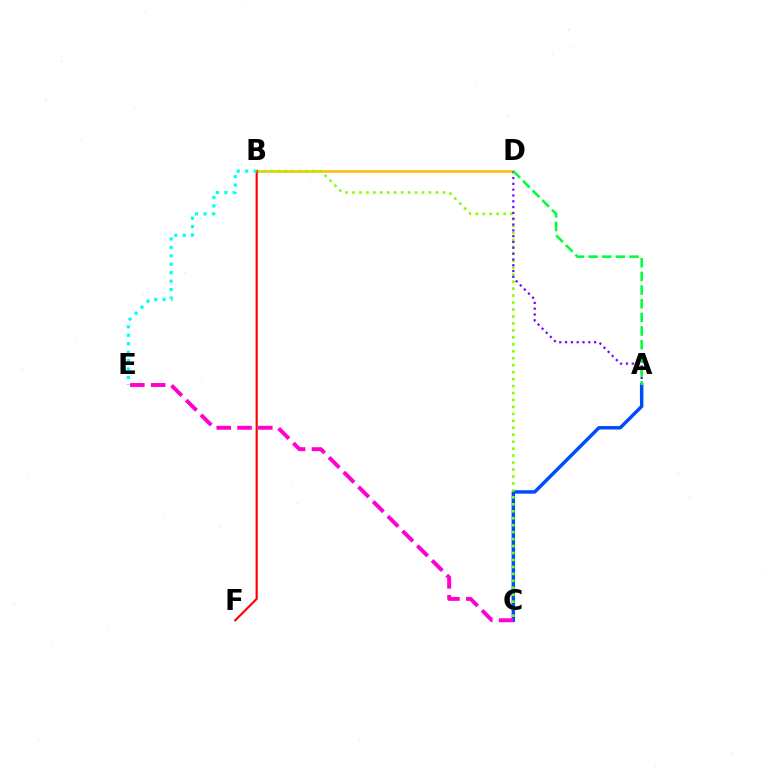{('B', 'D'): [{'color': '#ffbd00', 'line_style': 'solid', 'thickness': 1.82}], ('A', 'C'): [{'color': '#004bff', 'line_style': 'solid', 'thickness': 2.48}], ('B', 'C'): [{'color': '#84ff00', 'line_style': 'dotted', 'thickness': 1.89}], ('B', 'F'): [{'color': '#ff0000', 'line_style': 'solid', 'thickness': 1.55}], ('A', 'D'): [{'color': '#7200ff', 'line_style': 'dotted', 'thickness': 1.58}, {'color': '#00ff39', 'line_style': 'dashed', 'thickness': 1.86}], ('B', 'E'): [{'color': '#00fff6', 'line_style': 'dotted', 'thickness': 2.29}], ('C', 'E'): [{'color': '#ff00cf', 'line_style': 'dashed', 'thickness': 2.83}]}